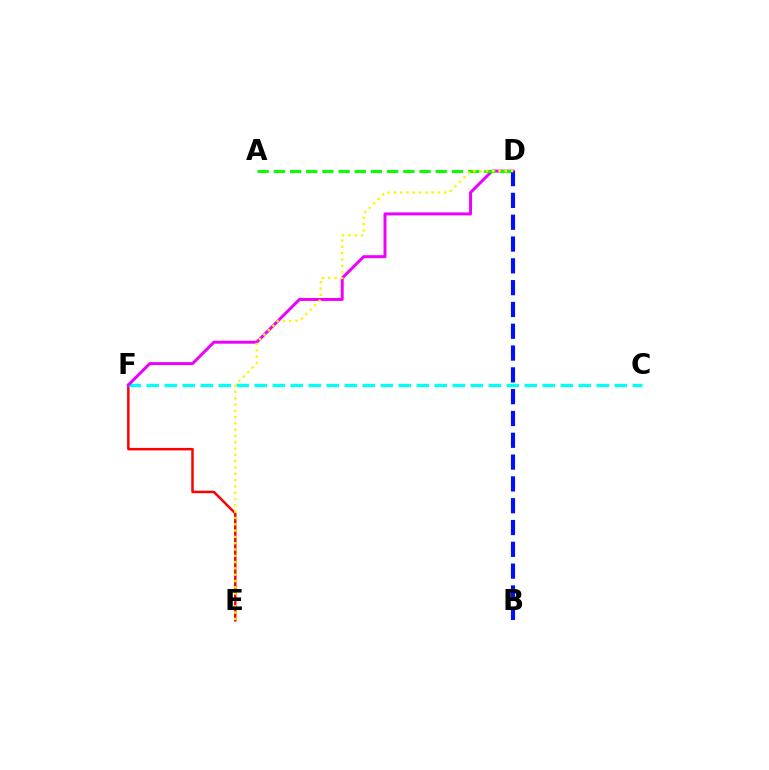{('E', 'F'): [{'color': '#ff0000', 'line_style': 'solid', 'thickness': 1.79}], ('C', 'F'): [{'color': '#00fff6', 'line_style': 'dashed', 'thickness': 2.45}], ('D', 'F'): [{'color': '#ee00ff', 'line_style': 'solid', 'thickness': 2.14}], ('A', 'D'): [{'color': '#08ff00', 'line_style': 'dashed', 'thickness': 2.2}], ('B', 'D'): [{'color': '#0010ff', 'line_style': 'dashed', 'thickness': 2.96}], ('D', 'E'): [{'color': '#fcf500', 'line_style': 'dotted', 'thickness': 1.71}]}